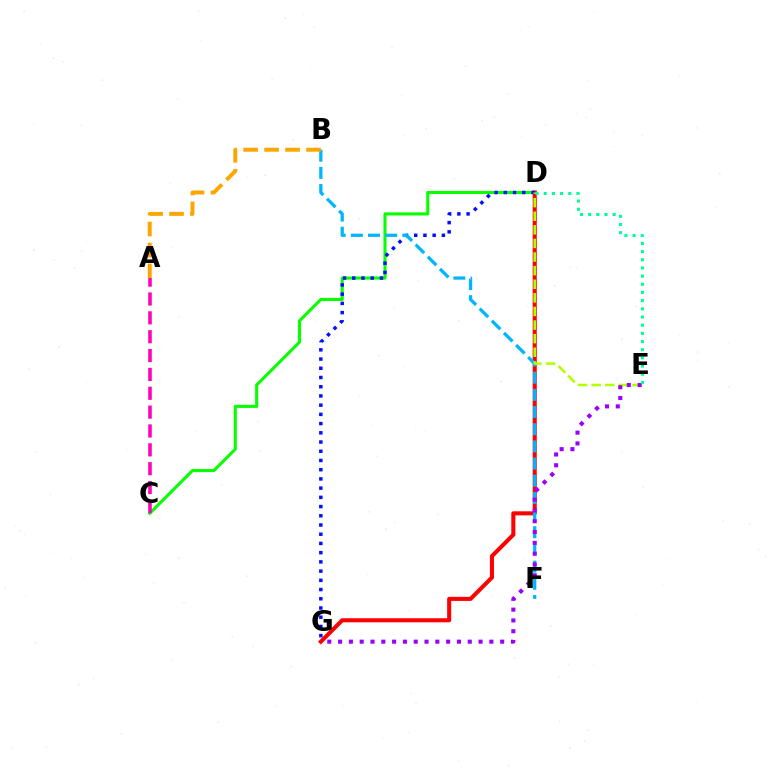{('C', 'D'): [{'color': '#08ff00', 'line_style': 'solid', 'thickness': 2.22}], ('D', 'G'): [{'color': '#ff0000', 'line_style': 'solid', 'thickness': 2.92}, {'color': '#0010ff', 'line_style': 'dotted', 'thickness': 2.5}], ('A', 'C'): [{'color': '#ff00bd', 'line_style': 'dashed', 'thickness': 2.56}], ('B', 'F'): [{'color': '#00b5ff', 'line_style': 'dashed', 'thickness': 2.33}], ('D', 'E'): [{'color': '#b3ff00', 'line_style': 'dashed', 'thickness': 1.85}, {'color': '#00ff9d', 'line_style': 'dotted', 'thickness': 2.22}], ('E', 'G'): [{'color': '#9b00ff', 'line_style': 'dotted', 'thickness': 2.94}], ('A', 'B'): [{'color': '#ffa500', 'line_style': 'dashed', 'thickness': 2.85}]}